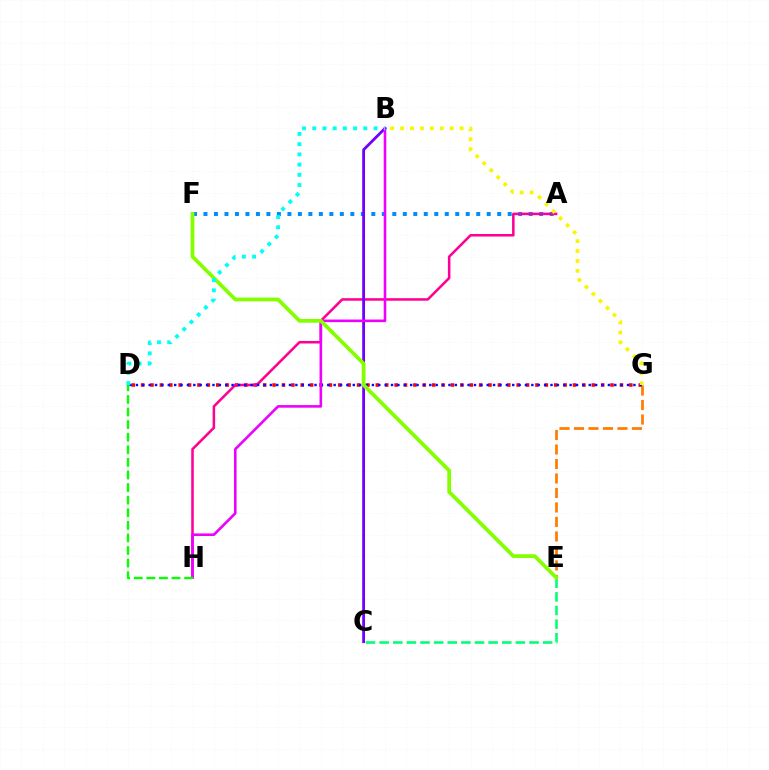{('A', 'F'): [{'color': '#008cff', 'line_style': 'dotted', 'thickness': 2.85}], ('D', 'G'): [{'color': '#ff0000', 'line_style': 'dotted', 'thickness': 2.55}, {'color': '#0010ff', 'line_style': 'dotted', 'thickness': 1.73}], ('A', 'H'): [{'color': '#ff0094', 'line_style': 'solid', 'thickness': 1.83}], ('E', 'G'): [{'color': '#ff7c00', 'line_style': 'dashed', 'thickness': 1.97}], ('C', 'E'): [{'color': '#00ff74', 'line_style': 'dashed', 'thickness': 1.85}], ('B', 'C'): [{'color': '#7200ff', 'line_style': 'solid', 'thickness': 2.02}], ('B', 'H'): [{'color': '#ee00ff', 'line_style': 'solid', 'thickness': 1.88}], ('E', 'F'): [{'color': '#84ff00', 'line_style': 'solid', 'thickness': 2.7}], ('B', 'G'): [{'color': '#fcf500', 'line_style': 'dotted', 'thickness': 2.69}], ('D', 'H'): [{'color': '#08ff00', 'line_style': 'dashed', 'thickness': 1.71}], ('B', 'D'): [{'color': '#00fff6', 'line_style': 'dotted', 'thickness': 2.78}]}